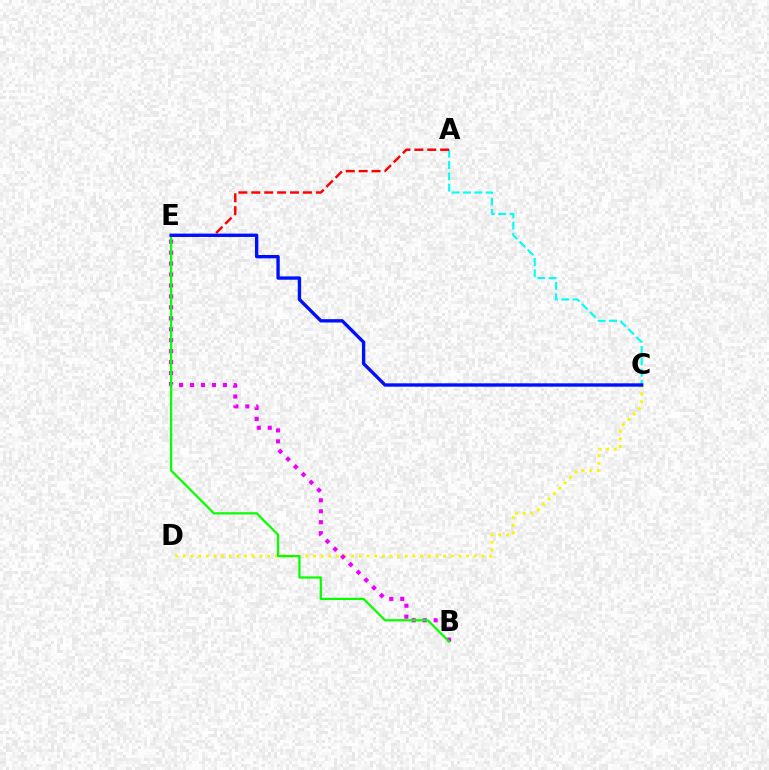{('A', 'C'): [{'color': '#00fff6', 'line_style': 'dashed', 'thickness': 1.54}], ('C', 'D'): [{'color': '#fcf500', 'line_style': 'dotted', 'thickness': 2.08}], ('B', 'E'): [{'color': '#ee00ff', 'line_style': 'dotted', 'thickness': 2.98}, {'color': '#08ff00', 'line_style': 'solid', 'thickness': 1.61}], ('A', 'E'): [{'color': '#ff0000', 'line_style': 'dashed', 'thickness': 1.75}], ('C', 'E'): [{'color': '#0010ff', 'line_style': 'solid', 'thickness': 2.42}]}